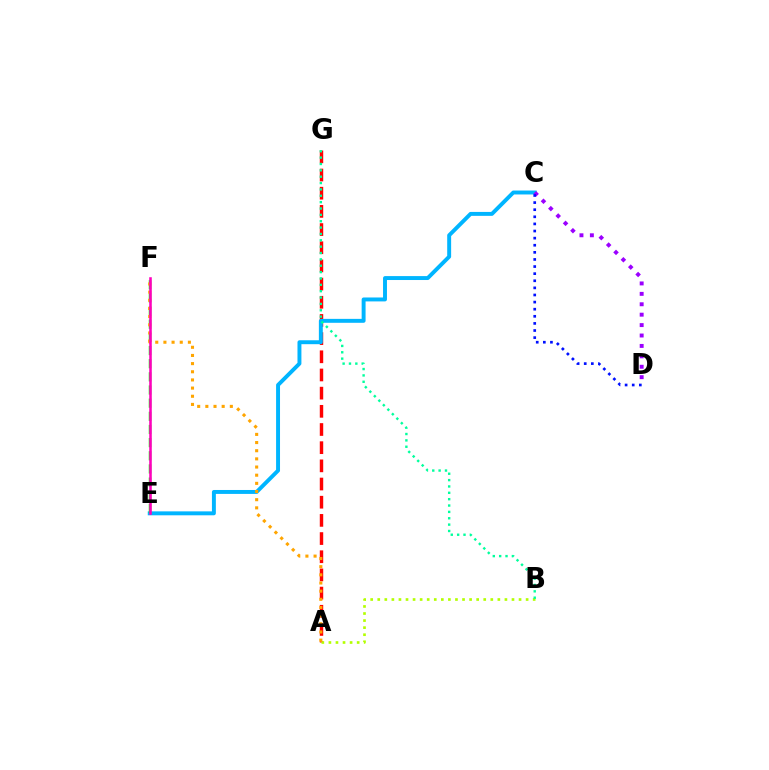{('A', 'G'): [{'color': '#ff0000', 'line_style': 'dashed', 'thickness': 2.47}], ('A', 'B'): [{'color': '#b3ff00', 'line_style': 'dotted', 'thickness': 1.92}], ('C', 'E'): [{'color': '#00b5ff', 'line_style': 'solid', 'thickness': 2.83}], ('E', 'F'): [{'color': '#08ff00', 'line_style': 'dashed', 'thickness': 1.79}, {'color': '#ff00bd', 'line_style': 'solid', 'thickness': 1.85}], ('C', 'D'): [{'color': '#9b00ff', 'line_style': 'dotted', 'thickness': 2.83}, {'color': '#0010ff', 'line_style': 'dotted', 'thickness': 1.93}], ('B', 'G'): [{'color': '#00ff9d', 'line_style': 'dotted', 'thickness': 1.73}], ('A', 'F'): [{'color': '#ffa500', 'line_style': 'dotted', 'thickness': 2.22}]}